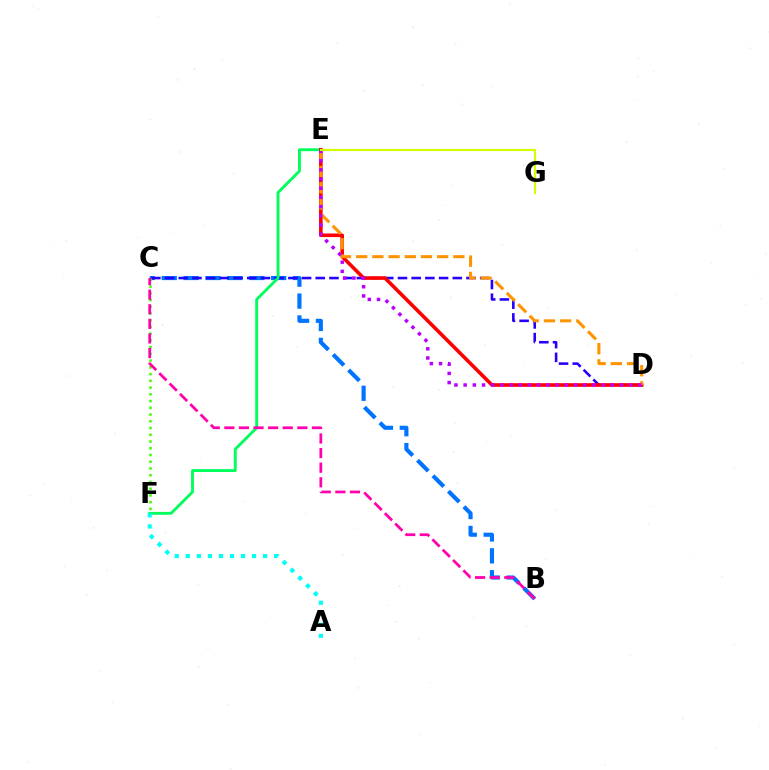{('B', 'C'): [{'color': '#0074ff', 'line_style': 'dashed', 'thickness': 2.97}, {'color': '#ff00ac', 'line_style': 'dashed', 'thickness': 1.98}], ('C', 'D'): [{'color': '#2500ff', 'line_style': 'dashed', 'thickness': 1.86}], ('E', 'F'): [{'color': '#00ff5c', 'line_style': 'solid', 'thickness': 2.07}], ('D', 'E'): [{'color': '#ff0000', 'line_style': 'solid', 'thickness': 2.59}, {'color': '#ff9400', 'line_style': 'dashed', 'thickness': 2.2}, {'color': '#b900ff', 'line_style': 'dotted', 'thickness': 2.5}], ('C', 'F'): [{'color': '#3dff00', 'line_style': 'dotted', 'thickness': 1.83}], ('E', 'G'): [{'color': '#d1ff00', 'line_style': 'solid', 'thickness': 1.58}], ('A', 'F'): [{'color': '#00fff6', 'line_style': 'dotted', 'thickness': 3.0}]}